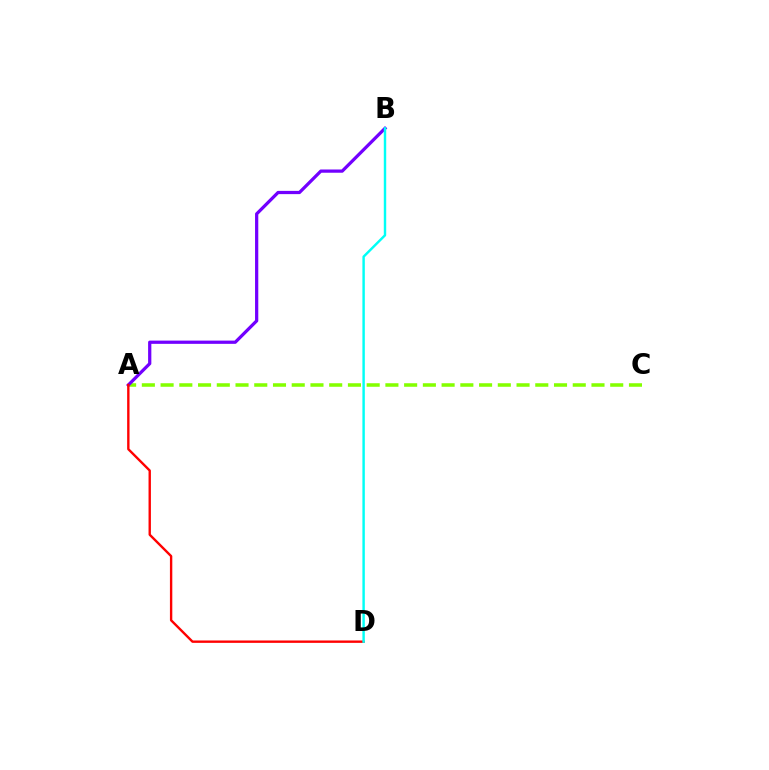{('A', 'C'): [{'color': '#84ff00', 'line_style': 'dashed', 'thickness': 2.55}], ('A', 'B'): [{'color': '#7200ff', 'line_style': 'solid', 'thickness': 2.33}], ('A', 'D'): [{'color': '#ff0000', 'line_style': 'solid', 'thickness': 1.71}], ('B', 'D'): [{'color': '#00fff6', 'line_style': 'solid', 'thickness': 1.75}]}